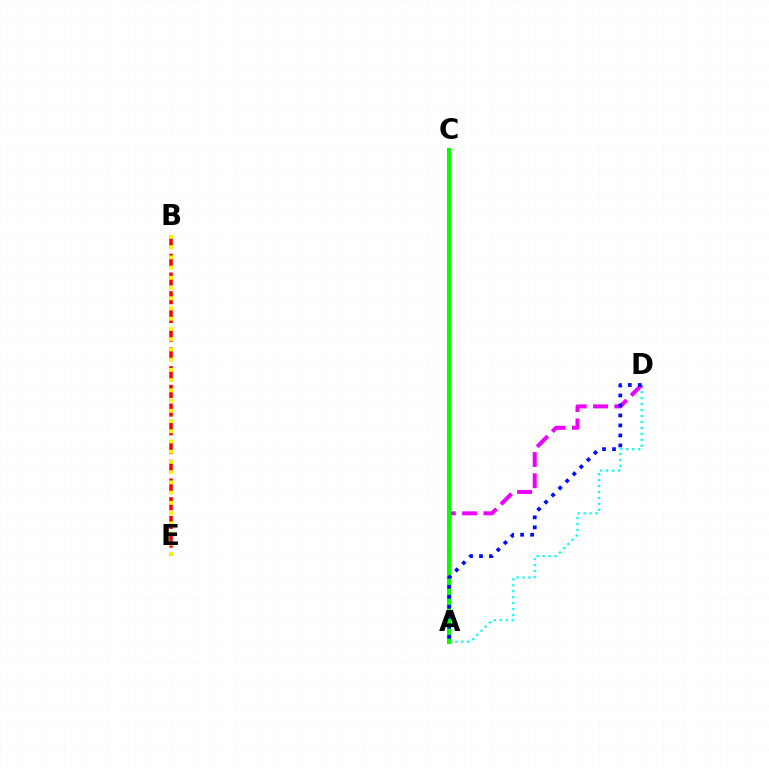{('A', 'D'): [{'color': '#00fff6', 'line_style': 'dotted', 'thickness': 1.61}, {'color': '#ee00ff', 'line_style': 'dashed', 'thickness': 2.89}, {'color': '#0010ff', 'line_style': 'dotted', 'thickness': 2.71}], ('A', 'C'): [{'color': '#08ff00', 'line_style': 'solid', 'thickness': 2.96}], ('B', 'E'): [{'color': '#ff0000', 'line_style': 'dashed', 'thickness': 2.54}, {'color': '#fcf500', 'line_style': 'dotted', 'thickness': 2.78}]}